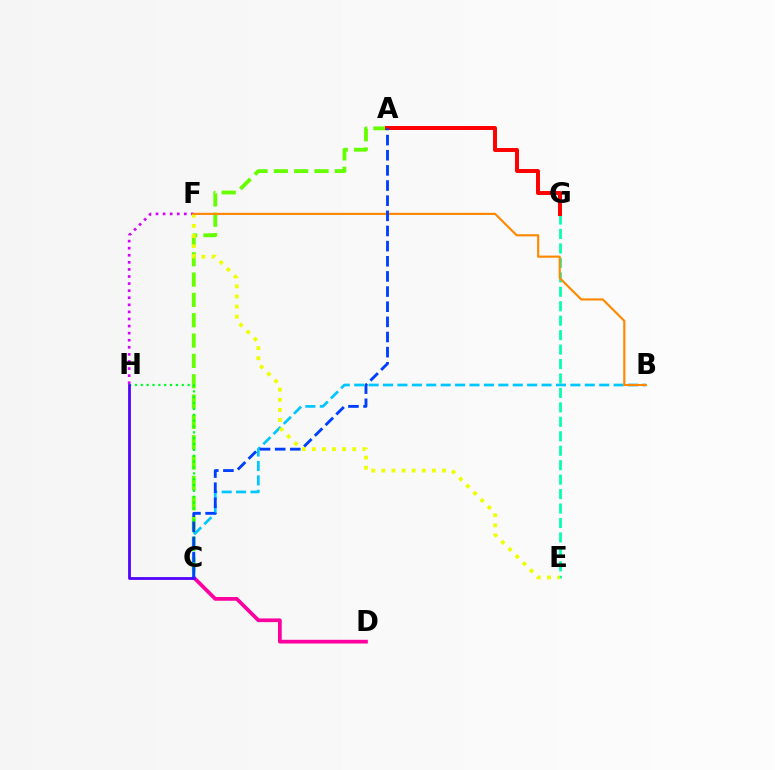{('A', 'C'): [{'color': '#66ff00', 'line_style': 'dashed', 'thickness': 2.76}, {'color': '#003fff', 'line_style': 'dashed', 'thickness': 2.06}], ('F', 'H'): [{'color': '#d600ff', 'line_style': 'dotted', 'thickness': 1.92}], ('C', 'H'): [{'color': '#00ff27', 'line_style': 'dotted', 'thickness': 1.59}, {'color': '#4f00ff', 'line_style': 'solid', 'thickness': 1.98}], ('C', 'D'): [{'color': '#ff00a0', 'line_style': 'solid', 'thickness': 2.68}], ('E', 'G'): [{'color': '#00ffaf', 'line_style': 'dashed', 'thickness': 1.96}], ('A', 'G'): [{'color': '#ff0000', 'line_style': 'solid', 'thickness': 2.86}], ('B', 'C'): [{'color': '#00c7ff', 'line_style': 'dashed', 'thickness': 1.96}], ('E', 'F'): [{'color': '#eeff00', 'line_style': 'dotted', 'thickness': 2.75}], ('B', 'F'): [{'color': '#ff8800', 'line_style': 'solid', 'thickness': 1.55}]}